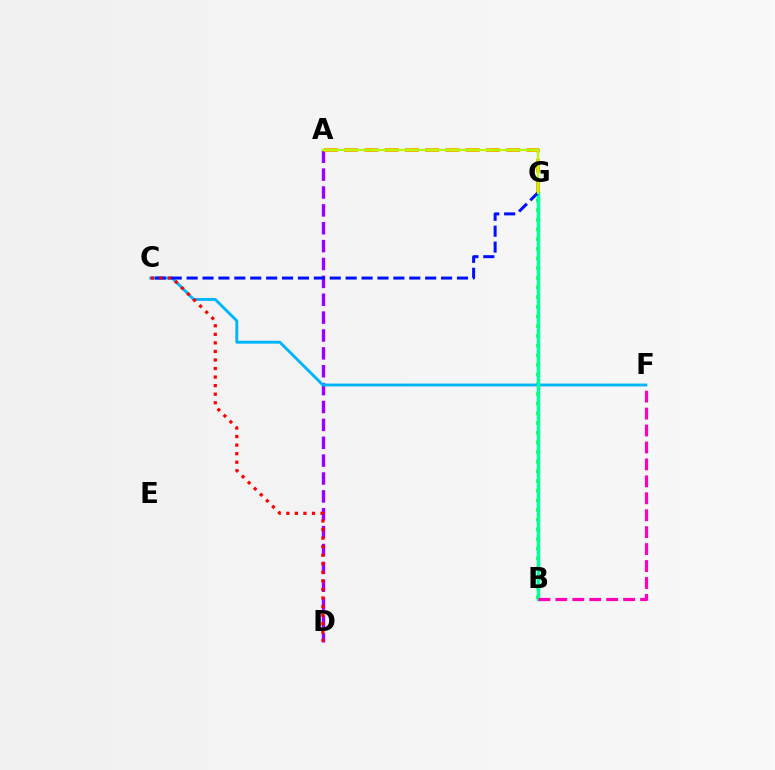{('B', 'G'): [{'color': '#08ff00', 'line_style': 'dotted', 'thickness': 2.63}, {'color': '#00ff9d', 'line_style': 'solid', 'thickness': 2.51}], ('A', 'D'): [{'color': '#9b00ff', 'line_style': 'dashed', 'thickness': 2.43}], ('C', 'F'): [{'color': '#00b5ff', 'line_style': 'solid', 'thickness': 2.07}], ('A', 'G'): [{'color': '#ffa500', 'line_style': 'dashed', 'thickness': 2.75}, {'color': '#b3ff00', 'line_style': 'solid', 'thickness': 1.58}], ('C', 'G'): [{'color': '#0010ff', 'line_style': 'dashed', 'thickness': 2.16}], ('B', 'F'): [{'color': '#ff00bd', 'line_style': 'dashed', 'thickness': 2.3}], ('C', 'D'): [{'color': '#ff0000', 'line_style': 'dotted', 'thickness': 2.32}]}